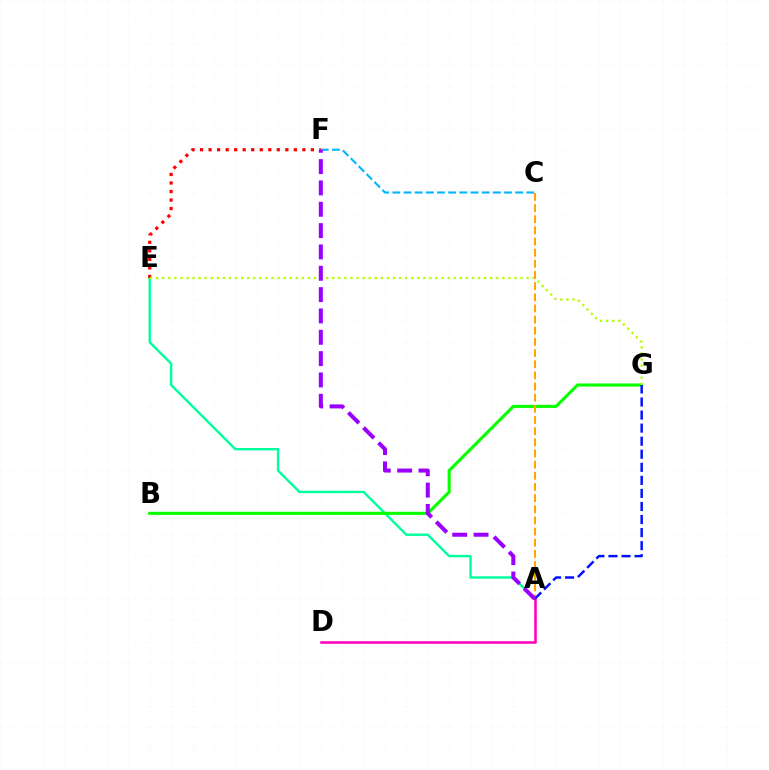{('A', 'E'): [{'color': '#00ff9d', 'line_style': 'solid', 'thickness': 1.74}], ('B', 'G'): [{'color': '#08ff00', 'line_style': 'solid', 'thickness': 2.23}], ('E', 'F'): [{'color': '#ff0000', 'line_style': 'dotted', 'thickness': 2.32}], ('C', 'F'): [{'color': '#00b5ff', 'line_style': 'dashed', 'thickness': 1.52}], ('E', 'G'): [{'color': '#b3ff00', 'line_style': 'dotted', 'thickness': 1.65}], ('A', 'D'): [{'color': '#ff00bd', 'line_style': 'solid', 'thickness': 1.84}], ('A', 'C'): [{'color': '#ffa500', 'line_style': 'dashed', 'thickness': 1.52}], ('A', 'G'): [{'color': '#0010ff', 'line_style': 'dashed', 'thickness': 1.77}], ('A', 'F'): [{'color': '#9b00ff', 'line_style': 'dashed', 'thickness': 2.9}]}